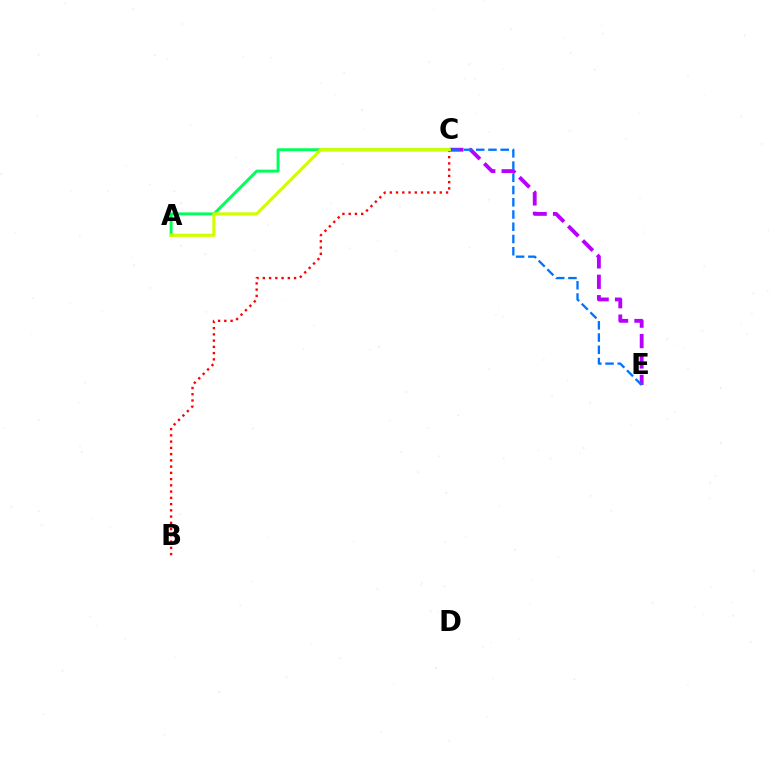{('C', 'E'): [{'color': '#b900ff', 'line_style': 'dashed', 'thickness': 2.77}, {'color': '#0074ff', 'line_style': 'dashed', 'thickness': 1.66}], ('B', 'C'): [{'color': '#ff0000', 'line_style': 'dotted', 'thickness': 1.7}], ('A', 'C'): [{'color': '#00ff5c', 'line_style': 'solid', 'thickness': 2.11}, {'color': '#d1ff00', 'line_style': 'solid', 'thickness': 2.27}]}